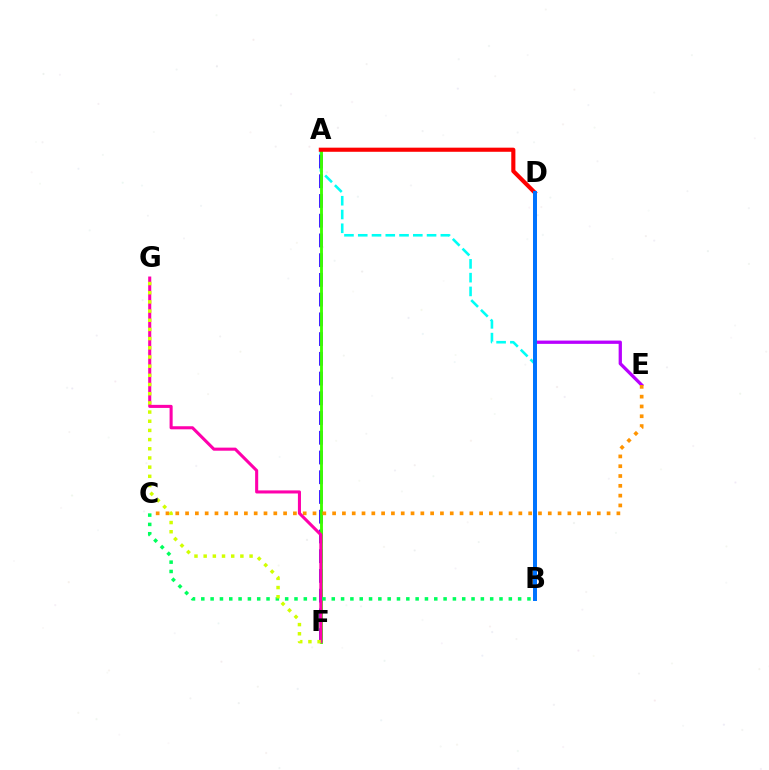{('A', 'B'): [{'color': '#00fff6', 'line_style': 'dashed', 'thickness': 1.87}], ('A', 'F'): [{'color': '#2500ff', 'line_style': 'dashed', 'thickness': 2.68}, {'color': '#3dff00', 'line_style': 'solid', 'thickness': 2.07}], ('D', 'E'): [{'color': '#b900ff', 'line_style': 'solid', 'thickness': 2.36}], ('C', 'E'): [{'color': '#ff9400', 'line_style': 'dotted', 'thickness': 2.66}], ('A', 'D'): [{'color': '#ff0000', 'line_style': 'solid', 'thickness': 2.96}], ('B', 'D'): [{'color': '#0074ff', 'line_style': 'solid', 'thickness': 2.87}], ('F', 'G'): [{'color': '#ff00ac', 'line_style': 'solid', 'thickness': 2.21}, {'color': '#d1ff00', 'line_style': 'dotted', 'thickness': 2.49}], ('B', 'C'): [{'color': '#00ff5c', 'line_style': 'dotted', 'thickness': 2.53}]}